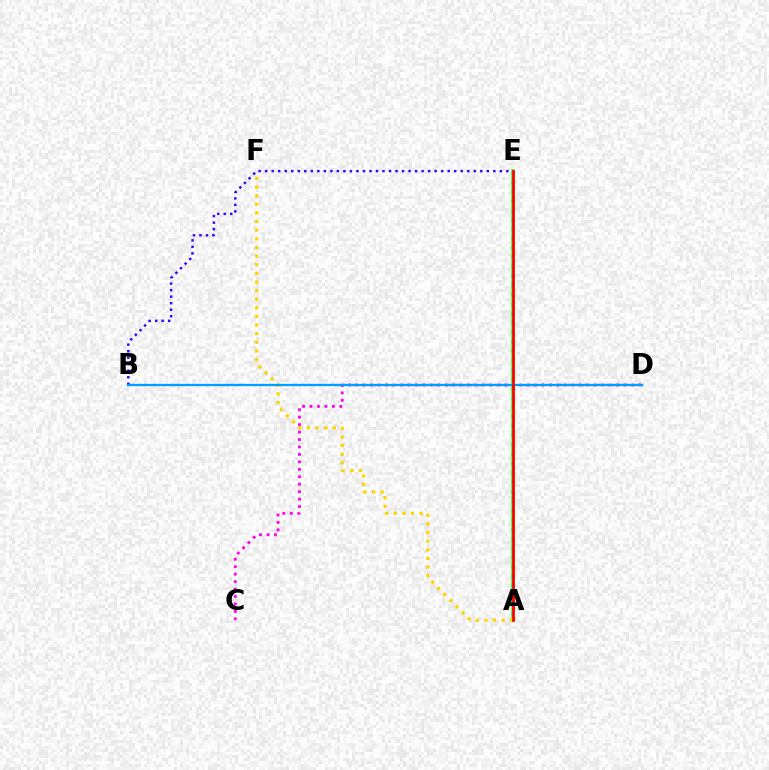{('C', 'D'): [{'color': '#ff00ed', 'line_style': 'dotted', 'thickness': 2.02}], ('A', 'E'): [{'color': '#4fff00', 'line_style': 'solid', 'thickness': 2.53}, {'color': '#00ff86', 'line_style': 'dotted', 'thickness': 2.55}, {'color': '#ff0000', 'line_style': 'solid', 'thickness': 1.95}], ('B', 'E'): [{'color': '#3700ff', 'line_style': 'dotted', 'thickness': 1.77}], ('A', 'F'): [{'color': '#ffd500', 'line_style': 'dotted', 'thickness': 2.34}], ('B', 'D'): [{'color': '#009eff', 'line_style': 'solid', 'thickness': 1.65}]}